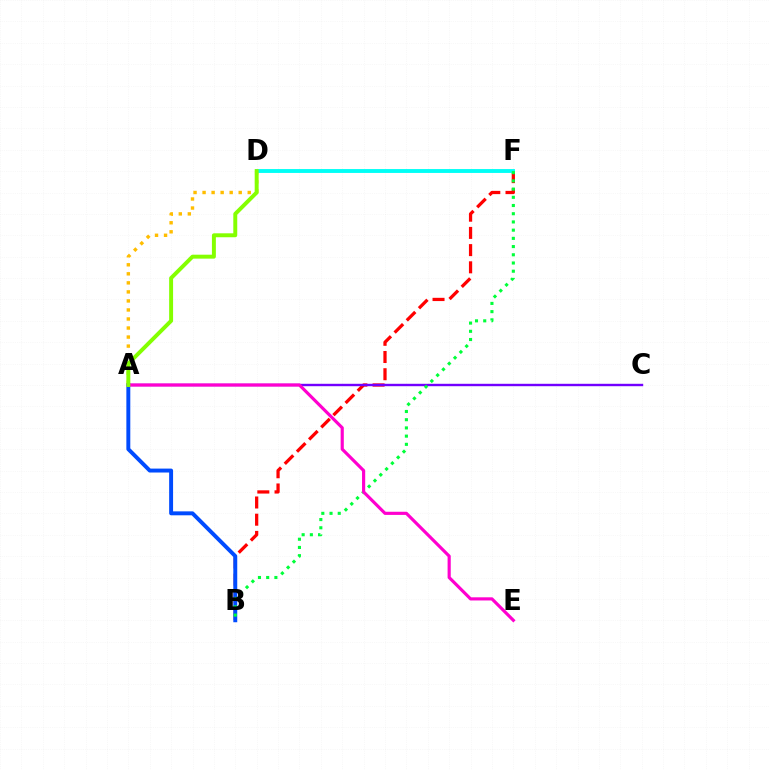{('B', 'F'): [{'color': '#ff0000', 'line_style': 'dashed', 'thickness': 2.34}, {'color': '#00ff39', 'line_style': 'dotted', 'thickness': 2.23}], ('A', 'C'): [{'color': '#7200ff', 'line_style': 'solid', 'thickness': 1.73}], ('A', 'B'): [{'color': '#004bff', 'line_style': 'solid', 'thickness': 2.83}], ('A', 'D'): [{'color': '#ffbd00', 'line_style': 'dotted', 'thickness': 2.45}, {'color': '#84ff00', 'line_style': 'solid', 'thickness': 2.84}], ('D', 'F'): [{'color': '#00fff6', 'line_style': 'solid', 'thickness': 2.79}], ('A', 'E'): [{'color': '#ff00cf', 'line_style': 'solid', 'thickness': 2.27}]}